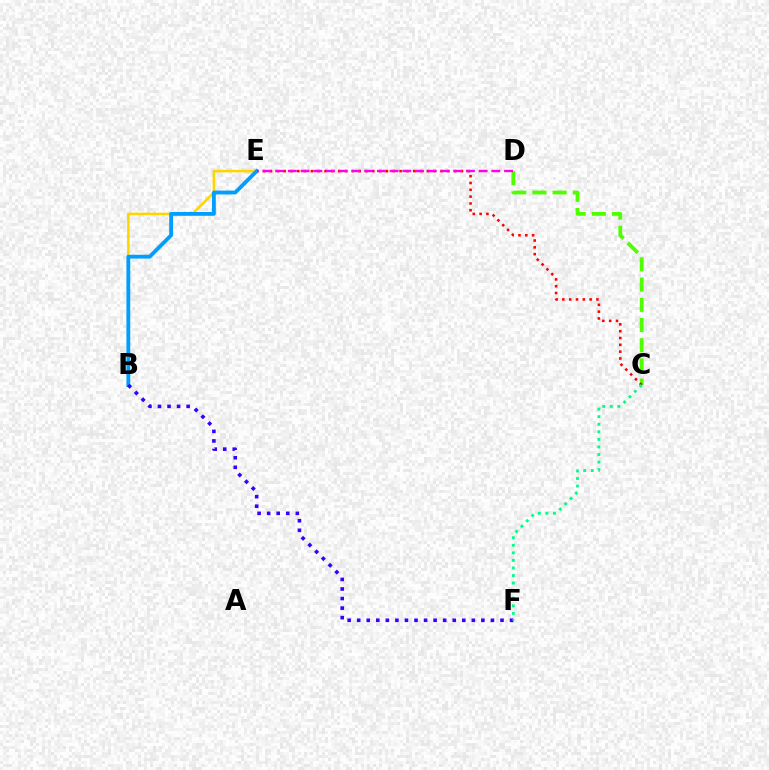{('C', 'D'): [{'color': '#4fff00', 'line_style': 'dashed', 'thickness': 2.75}], ('C', 'E'): [{'color': '#ff0000', 'line_style': 'dotted', 'thickness': 1.85}], ('B', 'E'): [{'color': '#ffd500', 'line_style': 'solid', 'thickness': 1.8}, {'color': '#009eff', 'line_style': 'solid', 'thickness': 2.74}], ('B', 'F'): [{'color': '#3700ff', 'line_style': 'dotted', 'thickness': 2.6}], ('C', 'F'): [{'color': '#00ff86', 'line_style': 'dotted', 'thickness': 2.06}], ('D', 'E'): [{'color': '#ff00ed', 'line_style': 'dashed', 'thickness': 1.73}]}